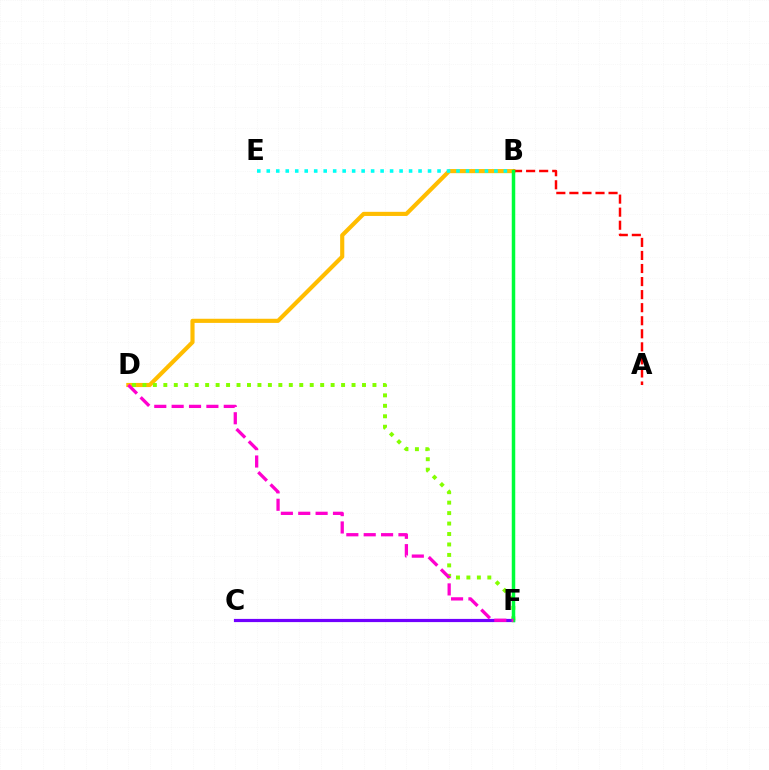{('B', 'D'): [{'color': '#ffbd00', 'line_style': 'solid', 'thickness': 2.98}], ('D', 'F'): [{'color': '#84ff00', 'line_style': 'dotted', 'thickness': 2.84}, {'color': '#ff00cf', 'line_style': 'dashed', 'thickness': 2.36}], ('C', 'F'): [{'color': '#004bff', 'line_style': 'dashed', 'thickness': 2.01}, {'color': '#7200ff', 'line_style': 'solid', 'thickness': 2.3}], ('A', 'B'): [{'color': '#ff0000', 'line_style': 'dashed', 'thickness': 1.77}], ('B', 'E'): [{'color': '#00fff6', 'line_style': 'dotted', 'thickness': 2.58}], ('B', 'F'): [{'color': '#00ff39', 'line_style': 'solid', 'thickness': 2.52}]}